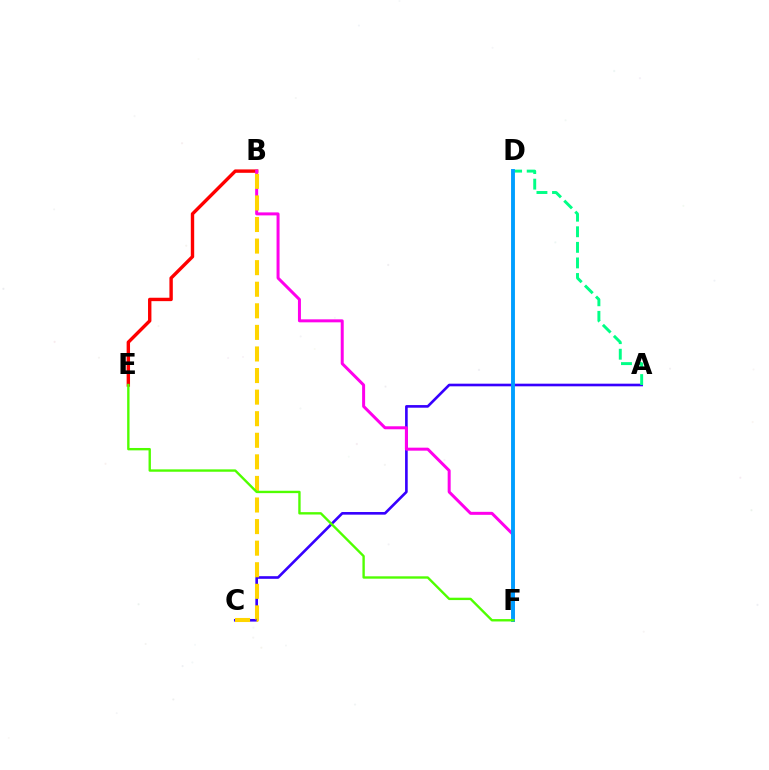{('B', 'E'): [{'color': '#ff0000', 'line_style': 'solid', 'thickness': 2.44}], ('A', 'C'): [{'color': '#3700ff', 'line_style': 'solid', 'thickness': 1.9}], ('A', 'D'): [{'color': '#00ff86', 'line_style': 'dashed', 'thickness': 2.12}], ('B', 'F'): [{'color': '#ff00ed', 'line_style': 'solid', 'thickness': 2.16}], ('B', 'C'): [{'color': '#ffd500', 'line_style': 'dashed', 'thickness': 2.93}], ('D', 'F'): [{'color': '#009eff', 'line_style': 'solid', 'thickness': 2.8}], ('E', 'F'): [{'color': '#4fff00', 'line_style': 'solid', 'thickness': 1.71}]}